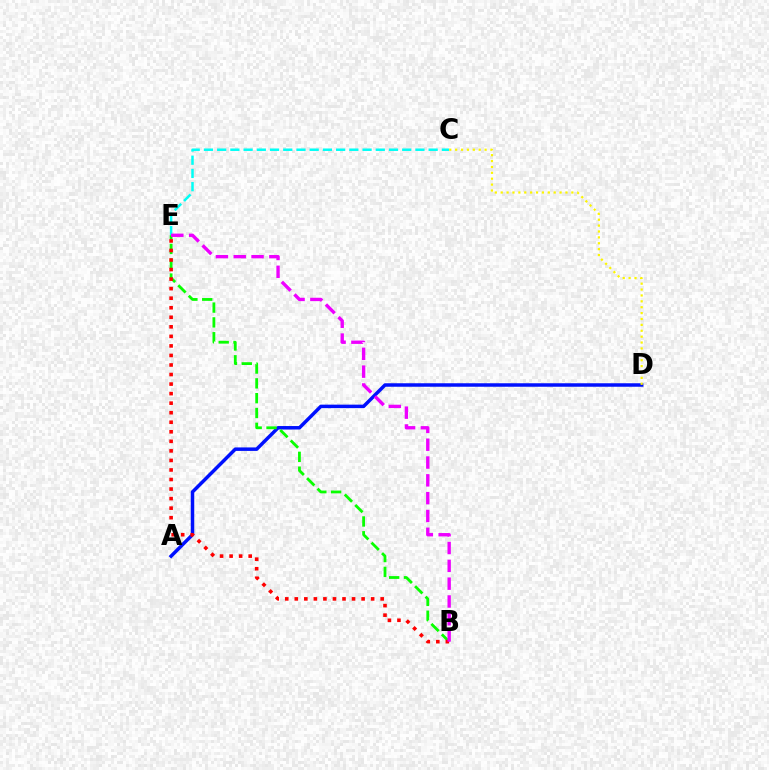{('C', 'E'): [{'color': '#00fff6', 'line_style': 'dashed', 'thickness': 1.8}], ('A', 'D'): [{'color': '#0010ff', 'line_style': 'solid', 'thickness': 2.51}], ('B', 'E'): [{'color': '#08ff00', 'line_style': 'dashed', 'thickness': 2.01}, {'color': '#ff0000', 'line_style': 'dotted', 'thickness': 2.59}, {'color': '#ee00ff', 'line_style': 'dashed', 'thickness': 2.42}], ('C', 'D'): [{'color': '#fcf500', 'line_style': 'dotted', 'thickness': 1.6}]}